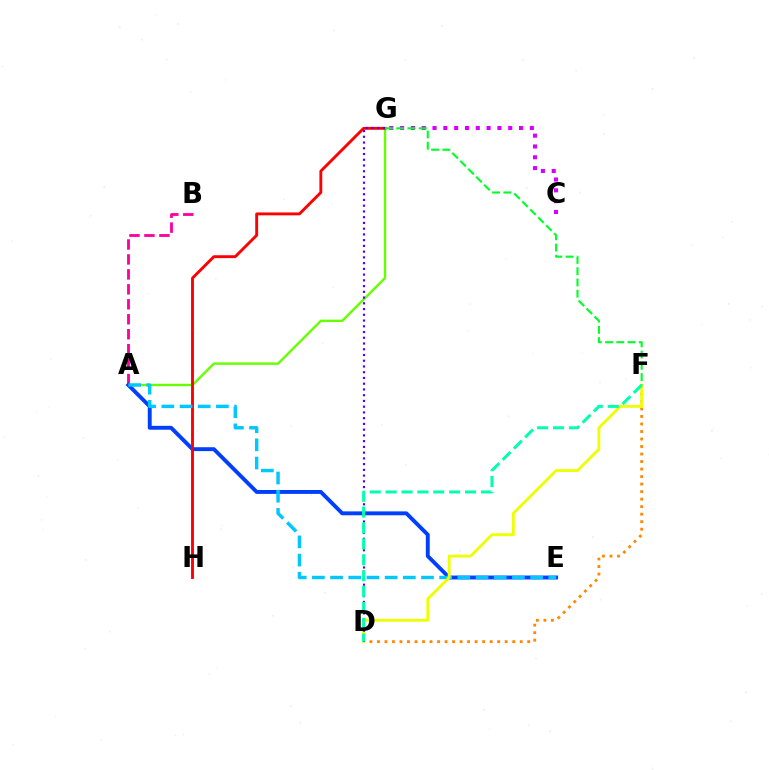{('A', 'G'): [{'color': '#66ff00', 'line_style': 'solid', 'thickness': 1.72}], ('A', 'B'): [{'color': '#ff00a0', 'line_style': 'dashed', 'thickness': 2.03}], ('C', 'G'): [{'color': '#d600ff', 'line_style': 'dotted', 'thickness': 2.94}], ('A', 'E'): [{'color': '#003fff', 'line_style': 'solid', 'thickness': 2.8}, {'color': '#00c7ff', 'line_style': 'dashed', 'thickness': 2.47}], ('G', 'H'): [{'color': '#ff0000', 'line_style': 'solid', 'thickness': 2.07}], ('D', 'F'): [{'color': '#ff8800', 'line_style': 'dotted', 'thickness': 2.04}, {'color': '#eeff00', 'line_style': 'solid', 'thickness': 2.03}, {'color': '#00ffaf', 'line_style': 'dashed', 'thickness': 2.16}], ('D', 'G'): [{'color': '#4f00ff', 'line_style': 'dotted', 'thickness': 1.56}], ('F', 'G'): [{'color': '#00ff27', 'line_style': 'dashed', 'thickness': 1.53}]}